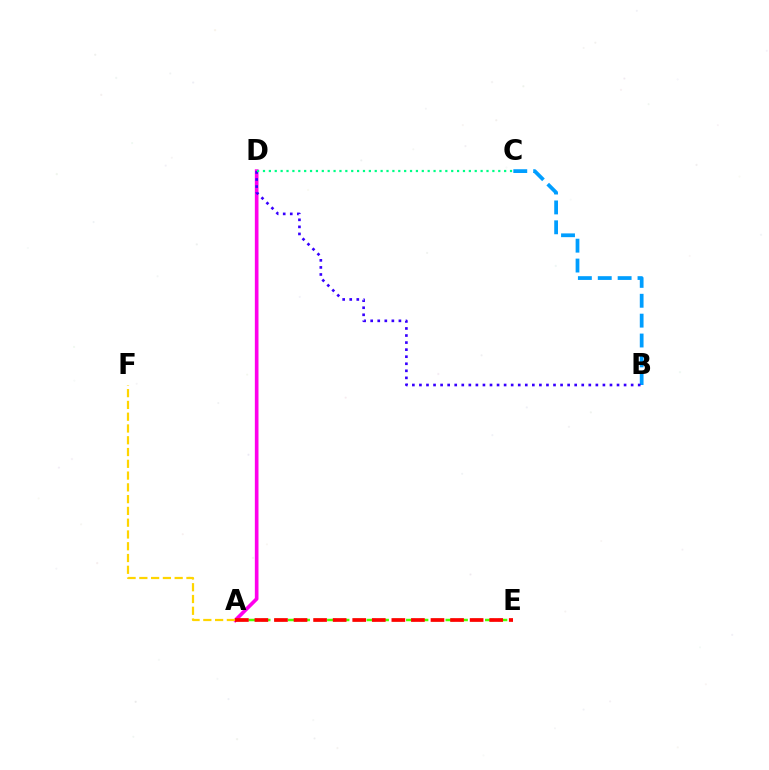{('B', 'C'): [{'color': '#009eff', 'line_style': 'dashed', 'thickness': 2.7}], ('A', 'D'): [{'color': '#ff00ed', 'line_style': 'solid', 'thickness': 2.63}], ('A', 'E'): [{'color': '#4fff00', 'line_style': 'dashed', 'thickness': 1.79}, {'color': '#ff0000', 'line_style': 'dashed', 'thickness': 2.66}], ('A', 'F'): [{'color': '#ffd500', 'line_style': 'dashed', 'thickness': 1.6}], ('B', 'D'): [{'color': '#3700ff', 'line_style': 'dotted', 'thickness': 1.92}], ('C', 'D'): [{'color': '#00ff86', 'line_style': 'dotted', 'thickness': 1.6}]}